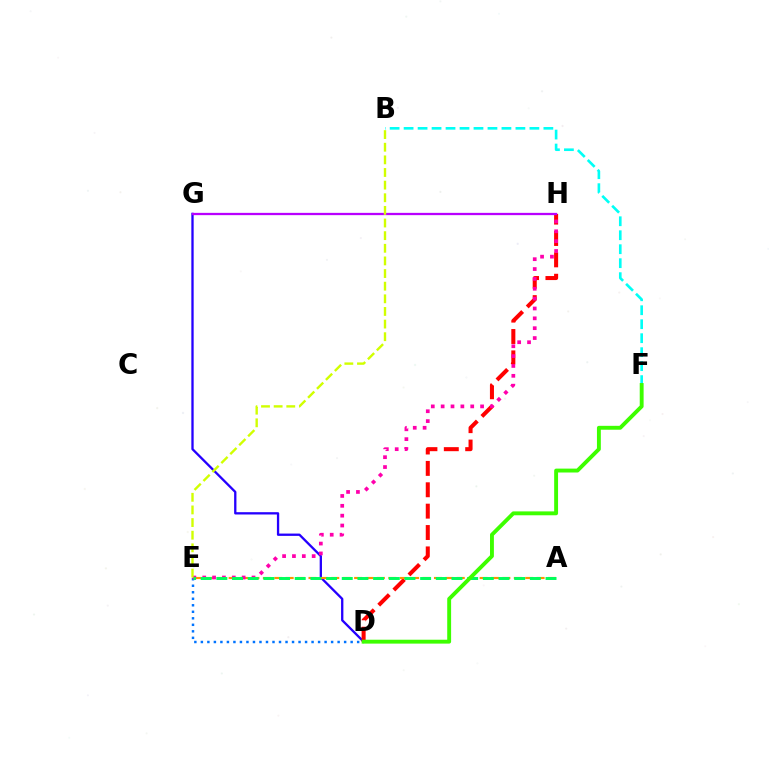{('B', 'F'): [{'color': '#00fff6', 'line_style': 'dashed', 'thickness': 1.9}], ('D', 'E'): [{'color': '#0074ff', 'line_style': 'dotted', 'thickness': 1.77}], ('D', 'G'): [{'color': '#2500ff', 'line_style': 'solid', 'thickness': 1.66}], ('D', 'H'): [{'color': '#ff0000', 'line_style': 'dashed', 'thickness': 2.9}], ('A', 'E'): [{'color': '#ff9400', 'line_style': 'dashed', 'thickness': 1.55}, {'color': '#00ff5c', 'line_style': 'dashed', 'thickness': 2.13}], ('E', 'H'): [{'color': '#ff00ac', 'line_style': 'dotted', 'thickness': 2.68}], ('G', 'H'): [{'color': '#b900ff', 'line_style': 'solid', 'thickness': 1.64}], ('B', 'E'): [{'color': '#d1ff00', 'line_style': 'dashed', 'thickness': 1.72}], ('D', 'F'): [{'color': '#3dff00', 'line_style': 'solid', 'thickness': 2.8}]}